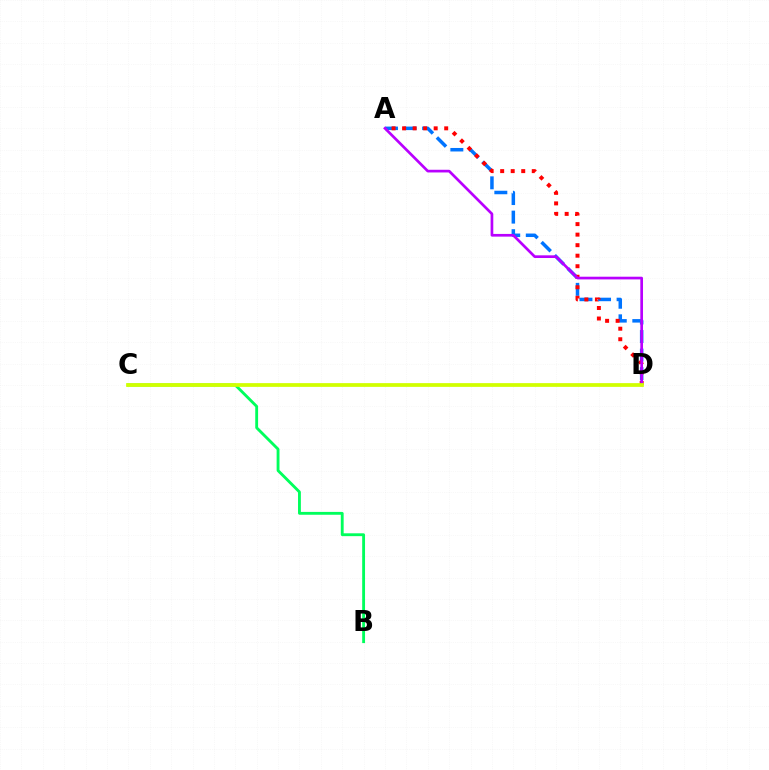{('A', 'D'): [{'color': '#0074ff', 'line_style': 'dashed', 'thickness': 2.52}, {'color': '#ff0000', 'line_style': 'dotted', 'thickness': 2.86}, {'color': '#b900ff', 'line_style': 'solid', 'thickness': 1.94}], ('B', 'C'): [{'color': '#00ff5c', 'line_style': 'solid', 'thickness': 2.05}], ('C', 'D'): [{'color': '#d1ff00', 'line_style': 'solid', 'thickness': 2.69}]}